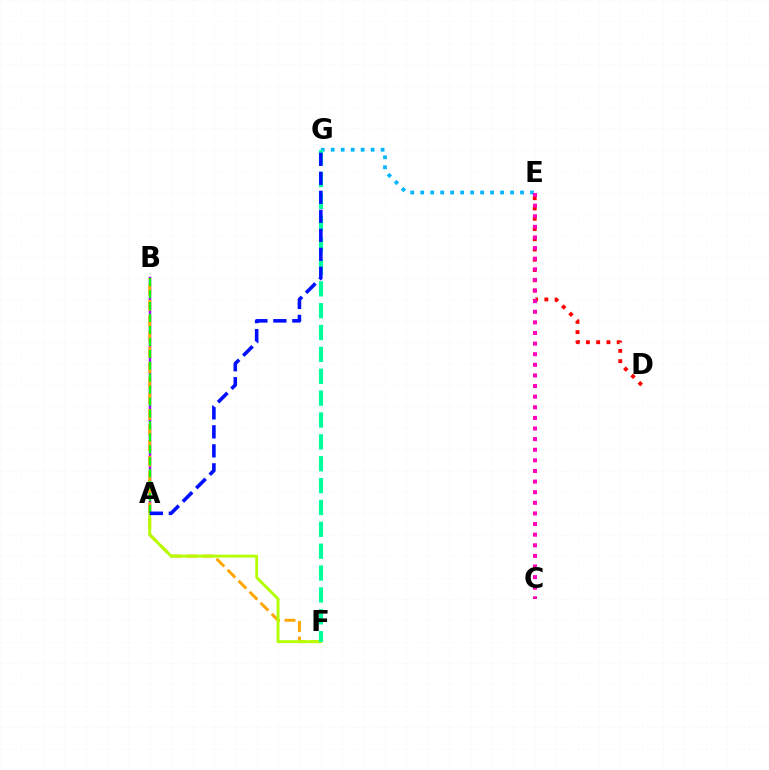{('A', 'B'): [{'color': '#9b00ff', 'line_style': 'solid', 'thickness': 1.77}, {'color': '#08ff00', 'line_style': 'dashed', 'thickness': 1.62}], ('E', 'G'): [{'color': '#00b5ff', 'line_style': 'dotted', 'thickness': 2.71}], ('D', 'E'): [{'color': '#ff0000', 'line_style': 'dotted', 'thickness': 2.79}], ('B', 'F'): [{'color': '#ffa500', 'line_style': 'dashed', 'thickness': 2.12}], ('C', 'E'): [{'color': '#ff00bd', 'line_style': 'dotted', 'thickness': 2.88}], ('A', 'F'): [{'color': '#b3ff00', 'line_style': 'solid', 'thickness': 2.07}], ('F', 'G'): [{'color': '#00ff9d', 'line_style': 'dashed', 'thickness': 2.97}], ('A', 'G'): [{'color': '#0010ff', 'line_style': 'dashed', 'thickness': 2.58}]}